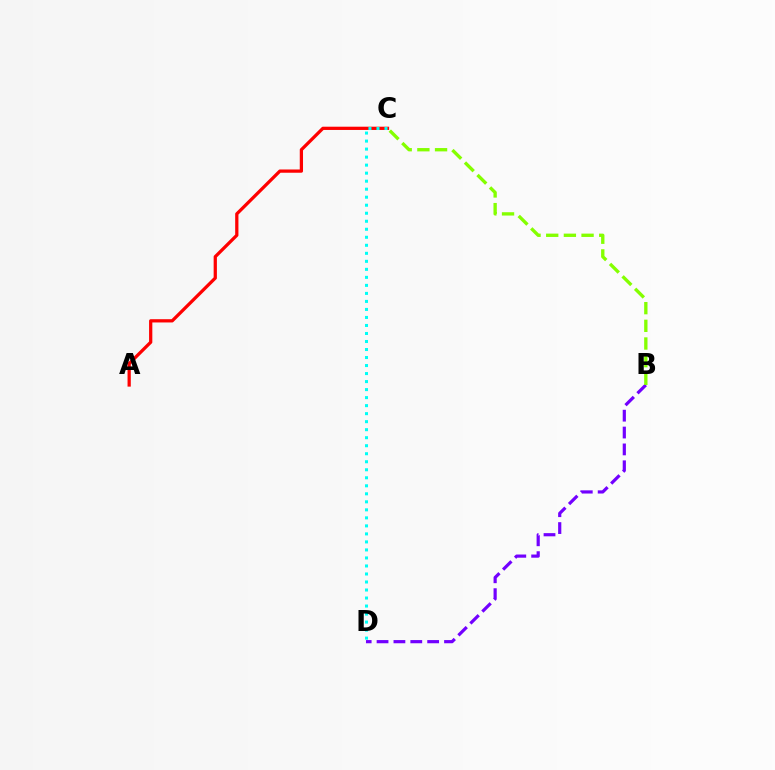{('B', 'D'): [{'color': '#7200ff', 'line_style': 'dashed', 'thickness': 2.29}], ('B', 'C'): [{'color': '#84ff00', 'line_style': 'dashed', 'thickness': 2.4}], ('A', 'C'): [{'color': '#ff0000', 'line_style': 'solid', 'thickness': 2.34}], ('C', 'D'): [{'color': '#00fff6', 'line_style': 'dotted', 'thickness': 2.18}]}